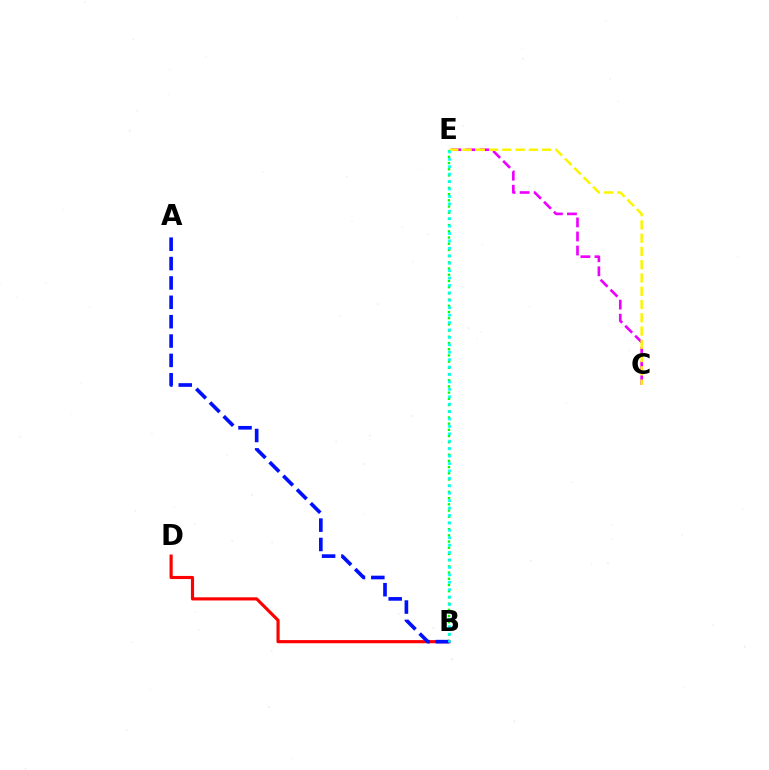{('B', 'E'): [{'color': '#08ff00', 'line_style': 'dotted', 'thickness': 1.69}, {'color': '#00fff6', 'line_style': 'dotted', 'thickness': 2.02}], ('C', 'E'): [{'color': '#ee00ff', 'line_style': 'dashed', 'thickness': 1.91}, {'color': '#fcf500', 'line_style': 'dashed', 'thickness': 1.8}], ('B', 'D'): [{'color': '#ff0000', 'line_style': 'solid', 'thickness': 2.26}], ('A', 'B'): [{'color': '#0010ff', 'line_style': 'dashed', 'thickness': 2.63}]}